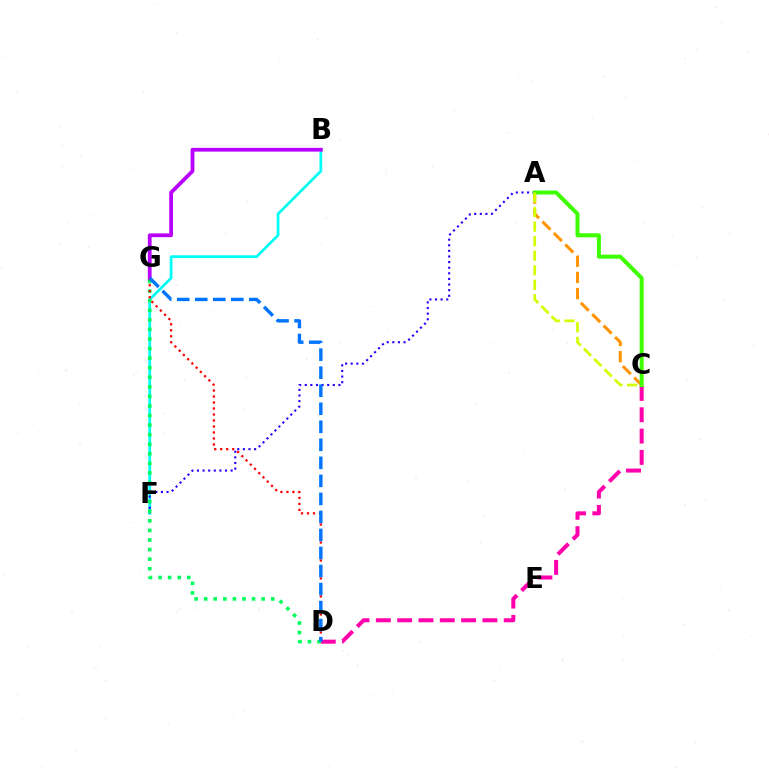{('B', 'F'): [{'color': '#00fff6', 'line_style': 'solid', 'thickness': 1.98}], ('B', 'G'): [{'color': '#b900ff', 'line_style': 'solid', 'thickness': 2.72}], ('C', 'D'): [{'color': '#ff00ac', 'line_style': 'dashed', 'thickness': 2.9}], ('A', 'F'): [{'color': '#2500ff', 'line_style': 'dotted', 'thickness': 1.52}], ('D', 'G'): [{'color': '#00ff5c', 'line_style': 'dotted', 'thickness': 2.6}, {'color': '#ff0000', 'line_style': 'dotted', 'thickness': 1.63}, {'color': '#0074ff', 'line_style': 'dashed', 'thickness': 2.45}], ('A', 'C'): [{'color': '#ff9400', 'line_style': 'dashed', 'thickness': 2.2}, {'color': '#3dff00', 'line_style': 'solid', 'thickness': 2.87}, {'color': '#d1ff00', 'line_style': 'dashed', 'thickness': 1.98}]}